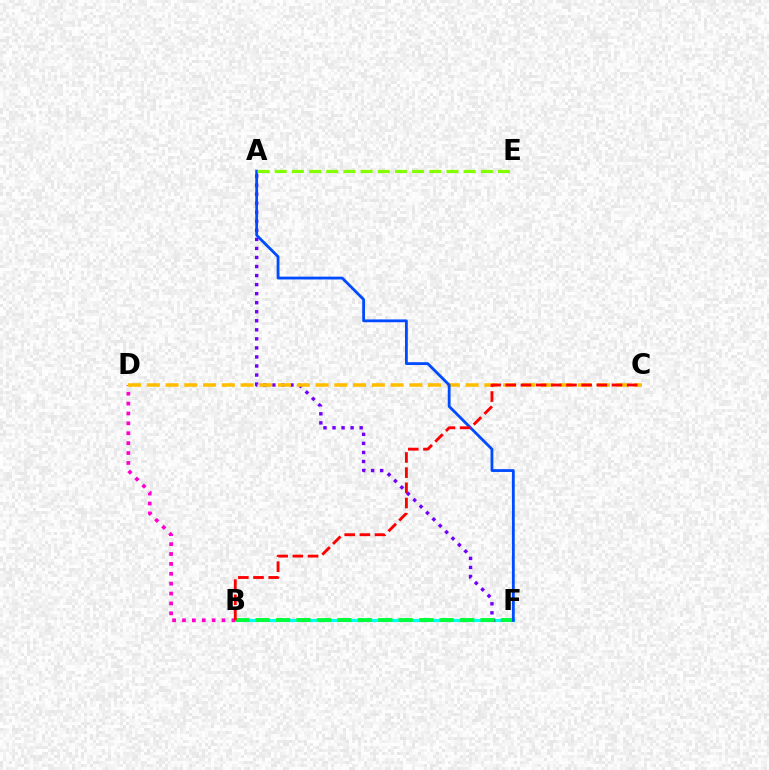{('B', 'F'): [{'color': '#00fff6', 'line_style': 'solid', 'thickness': 2.27}, {'color': '#00ff39', 'line_style': 'dashed', 'thickness': 2.78}], ('B', 'D'): [{'color': '#ff00cf', 'line_style': 'dotted', 'thickness': 2.69}], ('A', 'F'): [{'color': '#7200ff', 'line_style': 'dotted', 'thickness': 2.46}, {'color': '#004bff', 'line_style': 'solid', 'thickness': 2.02}], ('C', 'D'): [{'color': '#ffbd00', 'line_style': 'dashed', 'thickness': 2.55}], ('B', 'C'): [{'color': '#ff0000', 'line_style': 'dashed', 'thickness': 2.06}], ('A', 'E'): [{'color': '#84ff00', 'line_style': 'dashed', 'thickness': 2.33}]}